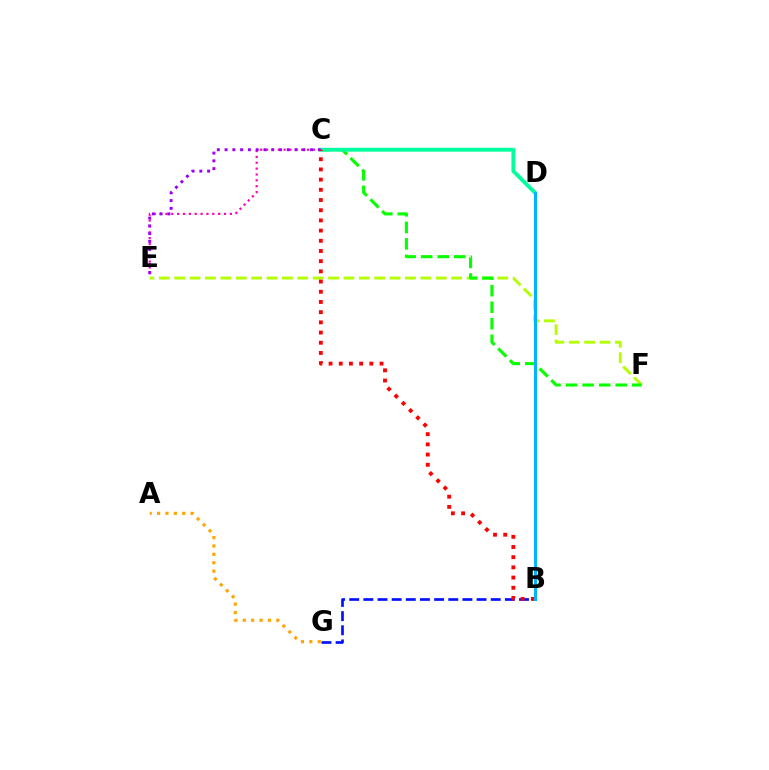{('C', 'E'): [{'color': '#ff00bd', 'line_style': 'dotted', 'thickness': 1.59}, {'color': '#9b00ff', 'line_style': 'dotted', 'thickness': 2.11}], ('A', 'G'): [{'color': '#ffa500', 'line_style': 'dotted', 'thickness': 2.28}], ('E', 'F'): [{'color': '#b3ff00', 'line_style': 'dashed', 'thickness': 2.09}], ('B', 'G'): [{'color': '#0010ff', 'line_style': 'dashed', 'thickness': 1.92}], ('C', 'F'): [{'color': '#08ff00', 'line_style': 'dashed', 'thickness': 2.25}], ('C', 'D'): [{'color': '#00ff9d', 'line_style': 'solid', 'thickness': 2.77}], ('B', 'C'): [{'color': '#ff0000', 'line_style': 'dotted', 'thickness': 2.77}], ('B', 'D'): [{'color': '#00b5ff', 'line_style': 'solid', 'thickness': 2.16}]}